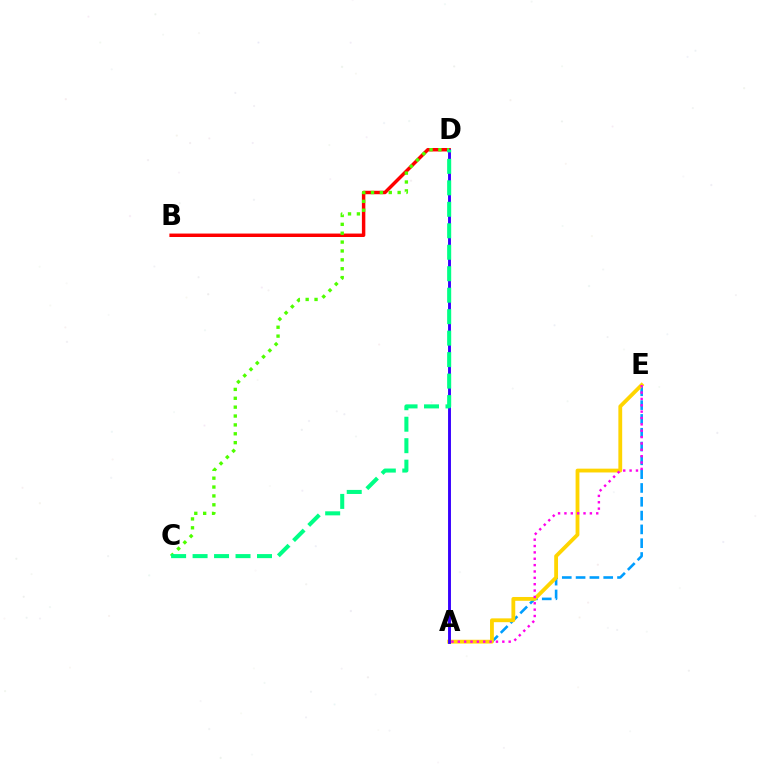{('A', 'E'): [{'color': '#009eff', 'line_style': 'dashed', 'thickness': 1.88}, {'color': '#ffd500', 'line_style': 'solid', 'thickness': 2.75}, {'color': '#ff00ed', 'line_style': 'dotted', 'thickness': 1.73}], ('B', 'D'): [{'color': '#ff0000', 'line_style': 'solid', 'thickness': 2.48}], ('A', 'D'): [{'color': '#3700ff', 'line_style': 'solid', 'thickness': 2.09}], ('C', 'D'): [{'color': '#4fff00', 'line_style': 'dotted', 'thickness': 2.41}, {'color': '#00ff86', 'line_style': 'dashed', 'thickness': 2.92}]}